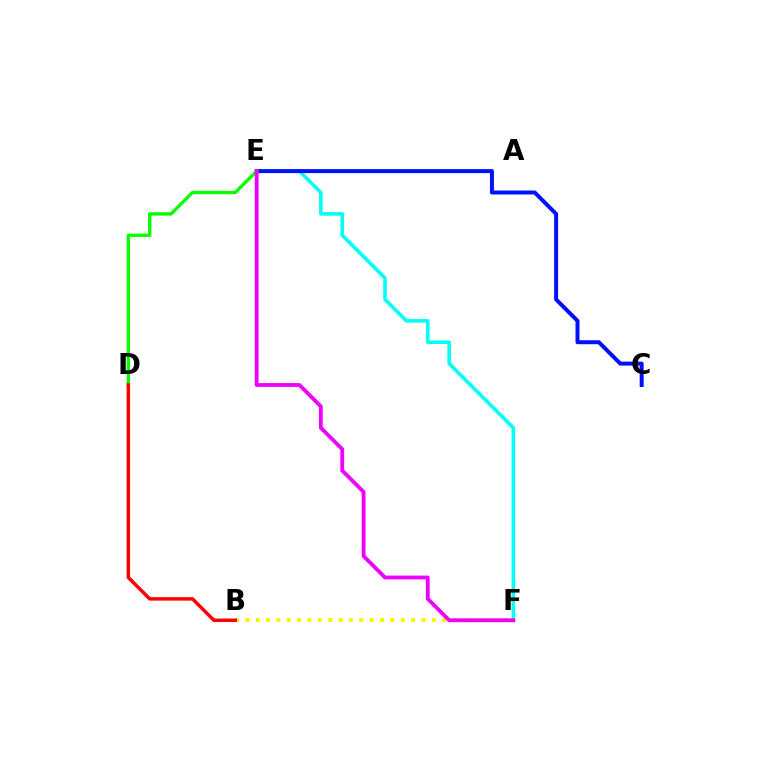{('B', 'F'): [{'color': '#fcf500', 'line_style': 'dotted', 'thickness': 2.81}], ('E', 'F'): [{'color': '#00fff6', 'line_style': 'solid', 'thickness': 2.57}, {'color': '#ee00ff', 'line_style': 'solid', 'thickness': 2.76}], ('C', 'E'): [{'color': '#0010ff', 'line_style': 'solid', 'thickness': 2.87}], ('D', 'E'): [{'color': '#08ff00', 'line_style': 'solid', 'thickness': 2.42}], ('B', 'D'): [{'color': '#ff0000', 'line_style': 'solid', 'thickness': 2.5}]}